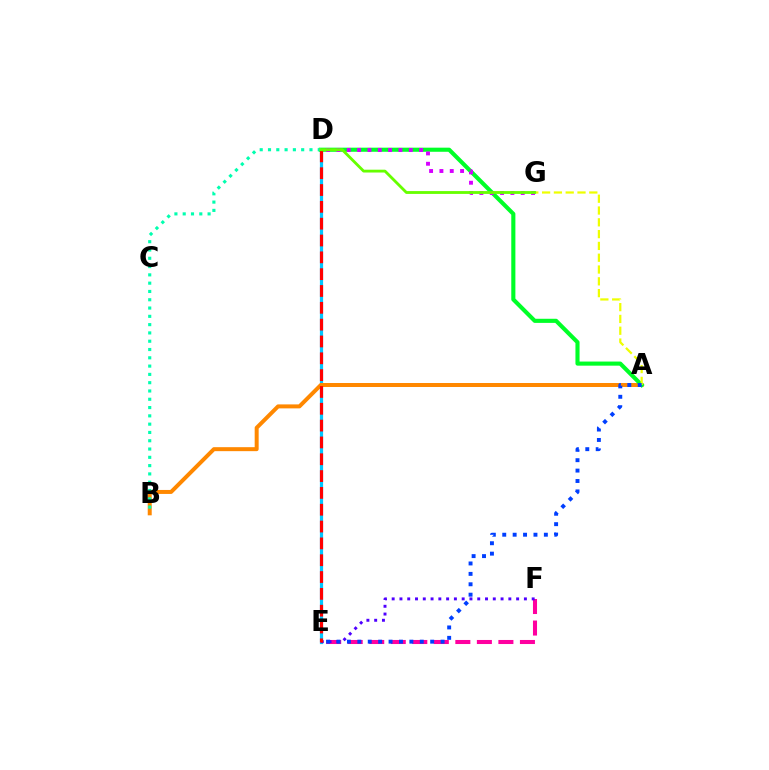{('D', 'E'): [{'color': '#00c7ff', 'line_style': 'solid', 'thickness': 2.3}, {'color': '#ff0000', 'line_style': 'dashed', 'thickness': 2.29}], ('E', 'F'): [{'color': '#ff00a0', 'line_style': 'dashed', 'thickness': 2.92}, {'color': '#4f00ff', 'line_style': 'dotted', 'thickness': 2.11}], ('A', 'B'): [{'color': '#ff8800', 'line_style': 'solid', 'thickness': 2.87}], ('A', 'D'): [{'color': '#00ff27', 'line_style': 'solid', 'thickness': 2.96}], ('A', 'G'): [{'color': '#eeff00', 'line_style': 'dashed', 'thickness': 1.6}], ('D', 'G'): [{'color': '#d600ff', 'line_style': 'dotted', 'thickness': 2.81}, {'color': '#66ff00', 'line_style': 'solid', 'thickness': 2.03}], ('B', 'D'): [{'color': '#00ffaf', 'line_style': 'dotted', 'thickness': 2.25}], ('A', 'E'): [{'color': '#003fff', 'line_style': 'dotted', 'thickness': 2.83}]}